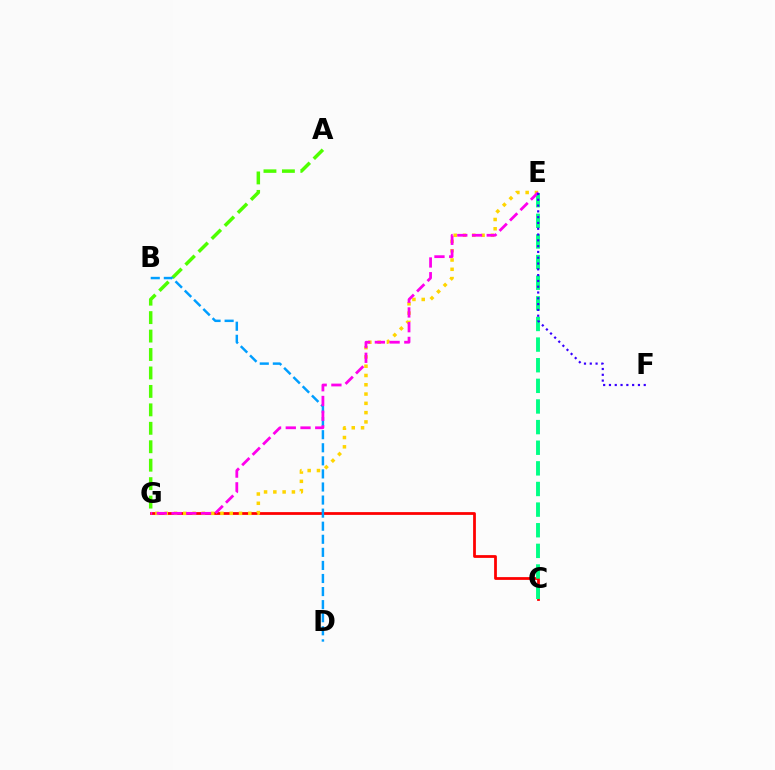{('C', 'G'): [{'color': '#ff0000', 'line_style': 'solid', 'thickness': 2.0}], ('A', 'G'): [{'color': '#4fff00', 'line_style': 'dashed', 'thickness': 2.51}], ('C', 'E'): [{'color': '#00ff86', 'line_style': 'dashed', 'thickness': 2.8}], ('E', 'G'): [{'color': '#ffd500', 'line_style': 'dotted', 'thickness': 2.52}, {'color': '#ff00ed', 'line_style': 'dashed', 'thickness': 2.0}], ('B', 'D'): [{'color': '#009eff', 'line_style': 'dashed', 'thickness': 1.78}], ('E', 'F'): [{'color': '#3700ff', 'line_style': 'dotted', 'thickness': 1.57}]}